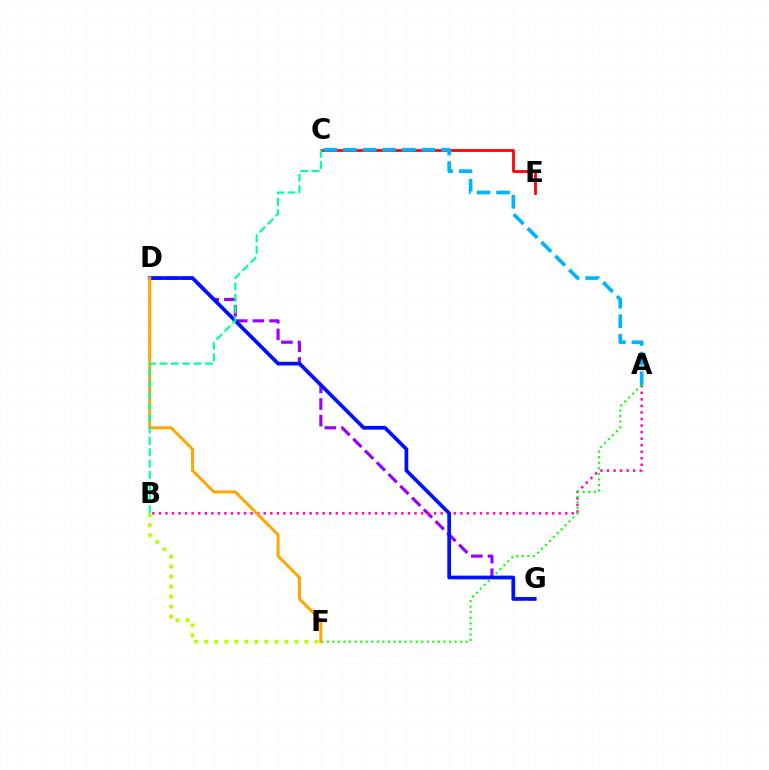{('C', 'E'): [{'color': '#ff0000', 'line_style': 'solid', 'thickness': 1.99}], ('A', 'C'): [{'color': '#00b5ff', 'line_style': 'dashed', 'thickness': 2.66}], ('D', 'G'): [{'color': '#9b00ff', 'line_style': 'dashed', 'thickness': 2.26}, {'color': '#0010ff', 'line_style': 'solid', 'thickness': 2.68}], ('A', 'B'): [{'color': '#ff00bd', 'line_style': 'dotted', 'thickness': 1.78}], ('A', 'F'): [{'color': '#08ff00', 'line_style': 'dotted', 'thickness': 1.51}], ('D', 'F'): [{'color': '#ffa500', 'line_style': 'solid', 'thickness': 2.15}], ('B', 'C'): [{'color': '#00ff9d', 'line_style': 'dashed', 'thickness': 1.54}], ('B', 'F'): [{'color': '#b3ff00', 'line_style': 'dotted', 'thickness': 2.72}]}